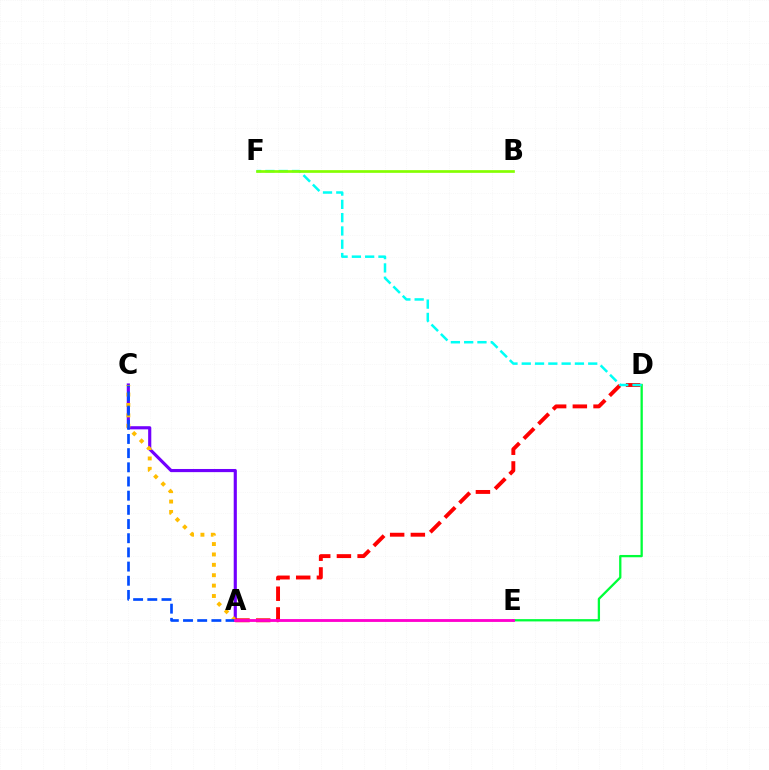{('A', 'C'): [{'color': '#7200ff', 'line_style': 'solid', 'thickness': 2.26}, {'color': '#ffbd00', 'line_style': 'dotted', 'thickness': 2.82}, {'color': '#004bff', 'line_style': 'dashed', 'thickness': 1.93}], ('D', 'E'): [{'color': '#00ff39', 'line_style': 'solid', 'thickness': 1.65}], ('A', 'D'): [{'color': '#ff0000', 'line_style': 'dashed', 'thickness': 2.81}], ('D', 'F'): [{'color': '#00fff6', 'line_style': 'dashed', 'thickness': 1.81}], ('A', 'E'): [{'color': '#ff00cf', 'line_style': 'solid', 'thickness': 2.05}], ('B', 'F'): [{'color': '#84ff00', 'line_style': 'solid', 'thickness': 1.93}]}